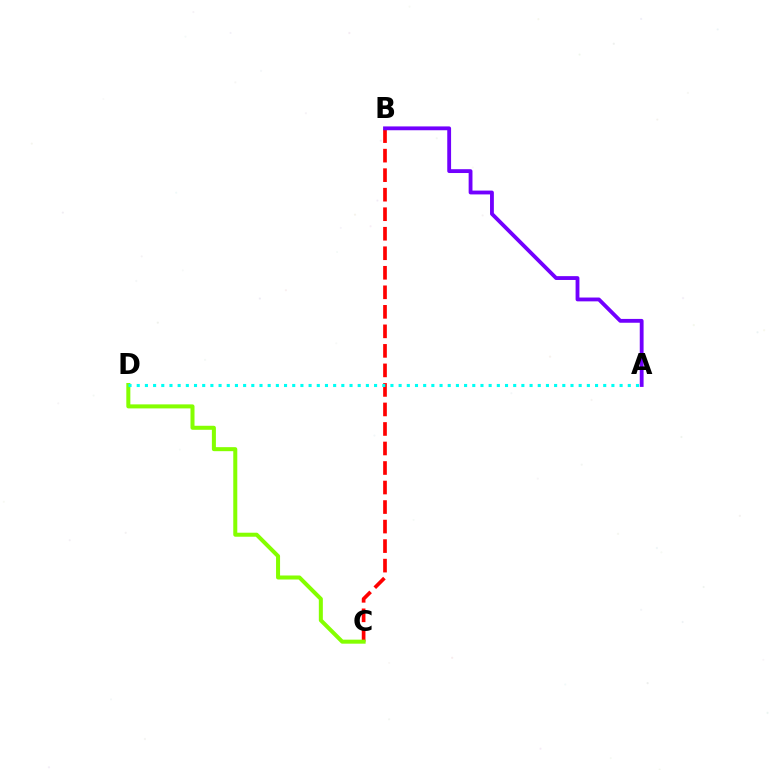{('B', 'C'): [{'color': '#ff0000', 'line_style': 'dashed', 'thickness': 2.65}], ('C', 'D'): [{'color': '#84ff00', 'line_style': 'solid', 'thickness': 2.89}], ('A', 'B'): [{'color': '#7200ff', 'line_style': 'solid', 'thickness': 2.76}], ('A', 'D'): [{'color': '#00fff6', 'line_style': 'dotted', 'thickness': 2.22}]}